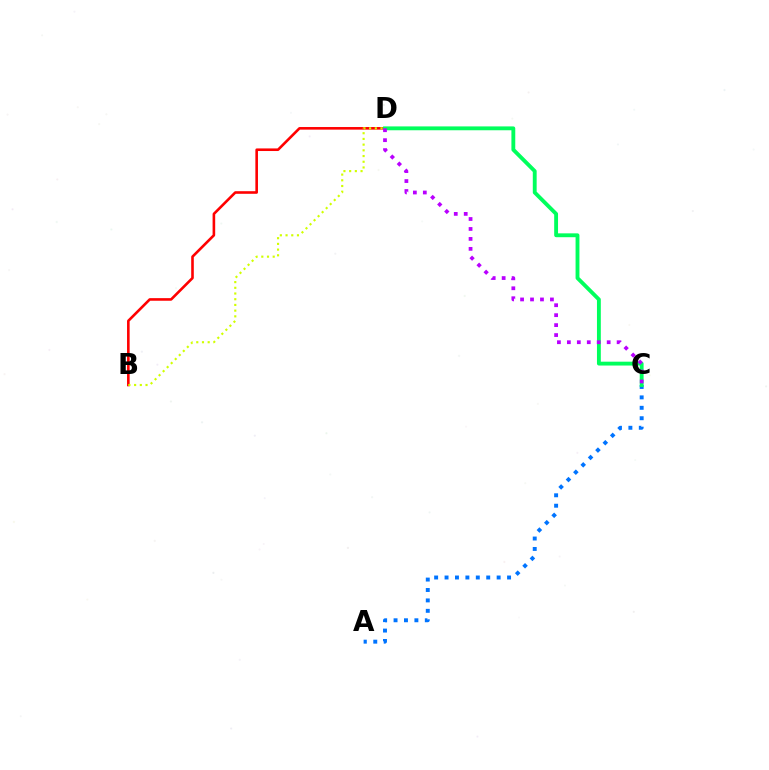{('A', 'C'): [{'color': '#0074ff', 'line_style': 'dotted', 'thickness': 2.83}], ('B', 'D'): [{'color': '#ff0000', 'line_style': 'solid', 'thickness': 1.87}, {'color': '#d1ff00', 'line_style': 'dotted', 'thickness': 1.55}], ('C', 'D'): [{'color': '#00ff5c', 'line_style': 'solid', 'thickness': 2.78}, {'color': '#b900ff', 'line_style': 'dotted', 'thickness': 2.7}]}